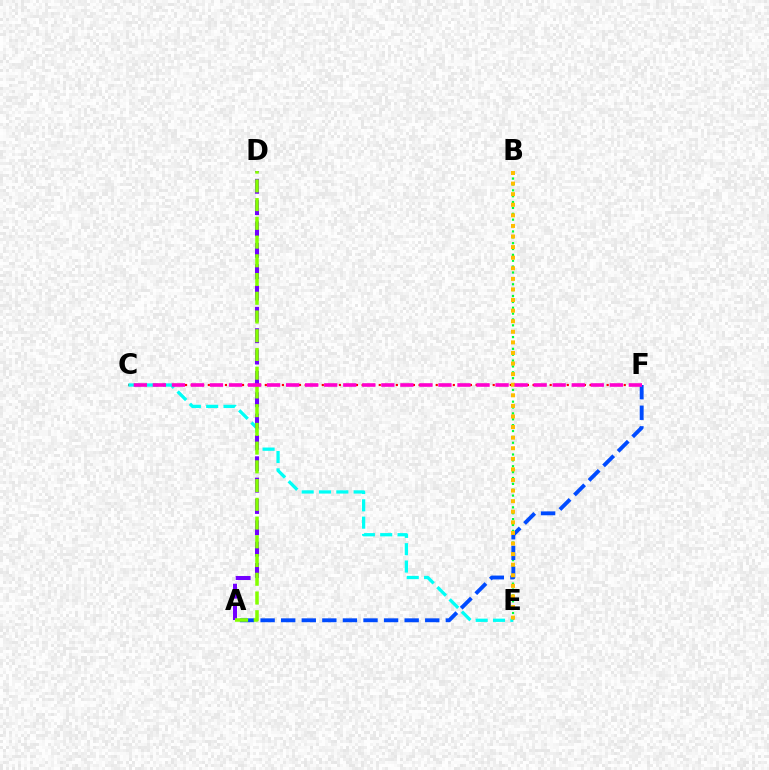{('C', 'F'): [{'color': '#ff0000', 'line_style': 'dotted', 'thickness': 1.55}, {'color': '#ff00cf', 'line_style': 'dashed', 'thickness': 2.59}], ('B', 'E'): [{'color': '#00ff39', 'line_style': 'dotted', 'thickness': 1.6}, {'color': '#ffbd00', 'line_style': 'dotted', 'thickness': 2.88}], ('C', 'E'): [{'color': '#00fff6', 'line_style': 'dashed', 'thickness': 2.35}], ('A', 'F'): [{'color': '#004bff', 'line_style': 'dashed', 'thickness': 2.8}], ('A', 'D'): [{'color': '#7200ff', 'line_style': 'dashed', 'thickness': 2.9}, {'color': '#84ff00', 'line_style': 'dashed', 'thickness': 2.54}]}